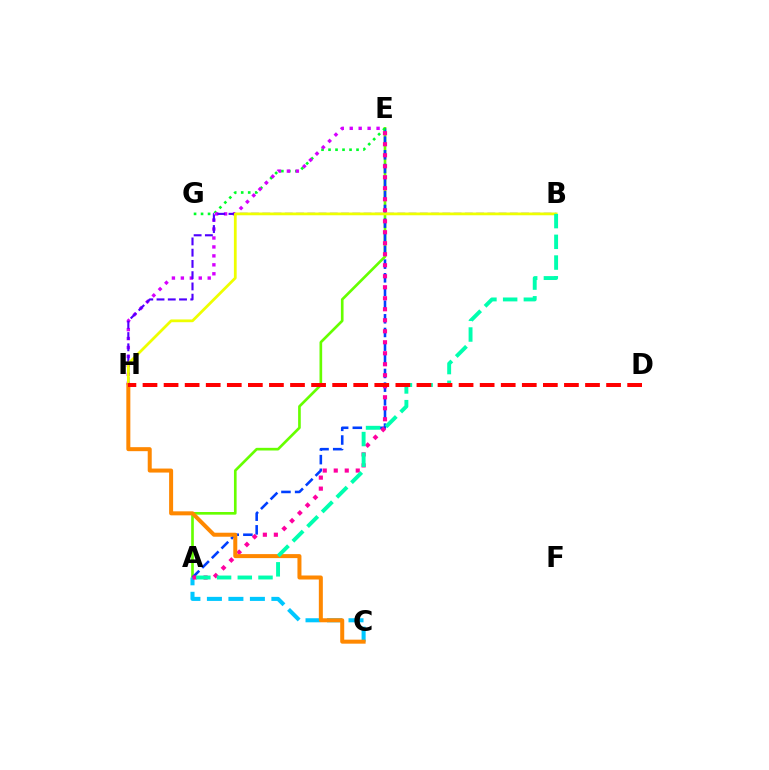{('A', 'E'): [{'color': '#66ff00', 'line_style': 'solid', 'thickness': 1.92}, {'color': '#003fff', 'line_style': 'dashed', 'thickness': 1.86}, {'color': '#ff00a0', 'line_style': 'dotted', 'thickness': 2.99}], ('A', 'C'): [{'color': '#00c7ff', 'line_style': 'dashed', 'thickness': 2.92}], ('E', 'G'): [{'color': '#00ff27', 'line_style': 'dotted', 'thickness': 1.9}], ('E', 'H'): [{'color': '#d600ff', 'line_style': 'dotted', 'thickness': 2.43}], ('B', 'H'): [{'color': '#4f00ff', 'line_style': 'dashed', 'thickness': 1.53}, {'color': '#eeff00', 'line_style': 'solid', 'thickness': 1.99}], ('C', 'H'): [{'color': '#ff8800', 'line_style': 'solid', 'thickness': 2.88}], ('A', 'B'): [{'color': '#00ffaf', 'line_style': 'dashed', 'thickness': 2.81}], ('D', 'H'): [{'color': '#ff0000', 'line_style': 'dashed', 'thickness': 2.86}]}